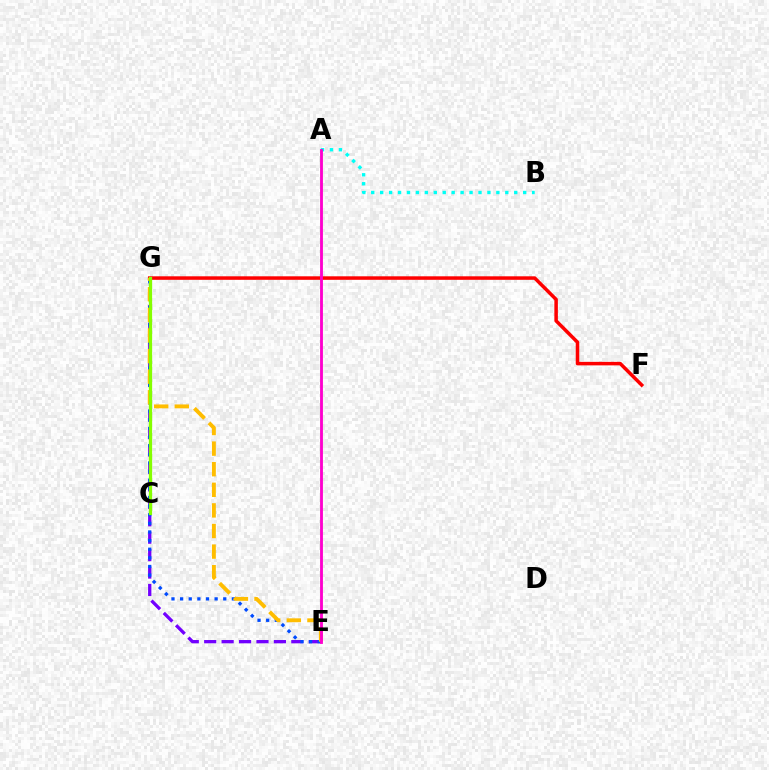{('E', 'G'): [{'color': '#7200ff', 'line_style': 'dashed', 'thickness': 2.37}, {'color': '#004bff', 'line_style': 'dotted', 'thickness': 2.34}, {'color': '#ffbd00', 'line_style': 'dashed', 'thickness': 2.8}], ('A', 'B'): [{'color': '#00fff6', 'line_style': 'dotted', 'thickness': 2.43}], ('C', 'G'): [{'color': '#00ff39', 'line_style': 'dotted', 'thickness': 1.54}, {'color': '#84ff00', 'line_style': 'solid', 'thickness': 2.35}], ('F', 'G'): [{'color': '#ff0000', 'line_style': 'solid', 'thickness': 2.53}], ('A', 'E'): [{'color': '#ff00cf', 'line_style': 'solid', 'thickness': 2.05}]}